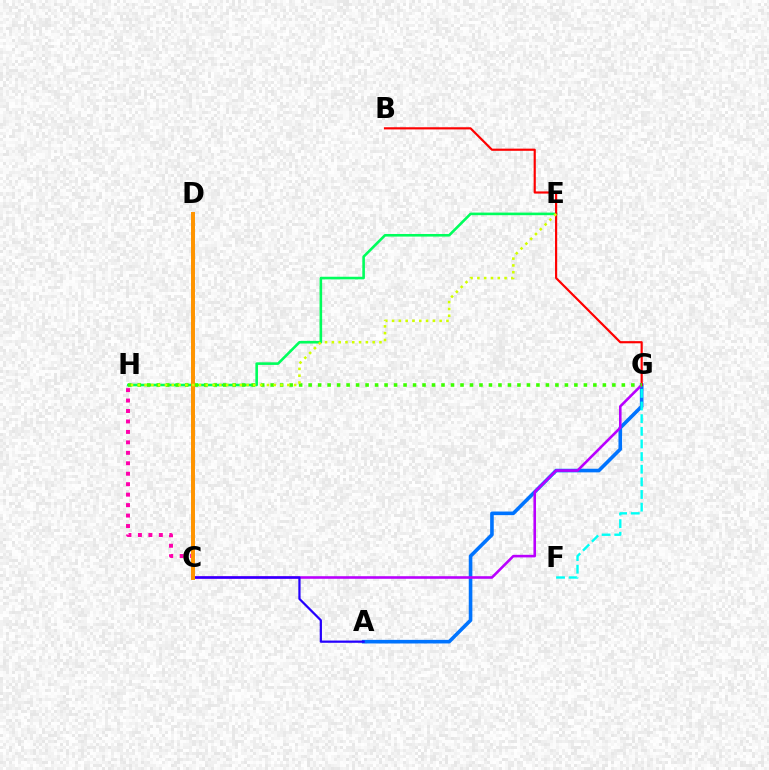{('C', 'H'): [{'color': '#ff00ac', 'line_style': 'dotted', 'thickness': 2.84}], ('E', 'H'): [{'color': '#00ff5c', 'line_style': 'solid', 'thickness': 1.88}, {'color': '#d1ff00', 'line_style': 'dotted', 'thickness': 1.85}], ('A', 'G'): [{'color': '#0074ff', 'line_style': 'solid', 'thickness': 2.6}], ('C', 'G'): [{'color': '#b900ff', 'line_style': 'solid', 'thickness': 1.86}], ('F', 'G'): [{'color': '#00fff6', 'line_style': 'dashed', 'thickness': 1.72}], ('B', 'G'): [{'color': '#ff0000', 'line_style': 'solid', 'thickness': 1.56}], ('A', 'C'): [{'color': '#2500ff', 'line_style': 'solid', 'thickness': 1.61}], ('G', 'H'): [{'color': '#3dff00', 'line_style': 'dotted', 'thickness': 2.58}], ('C', 'D'): [{'color': '#ff9400', 'line_style': 'solid', 'thickness': 2.86}]}